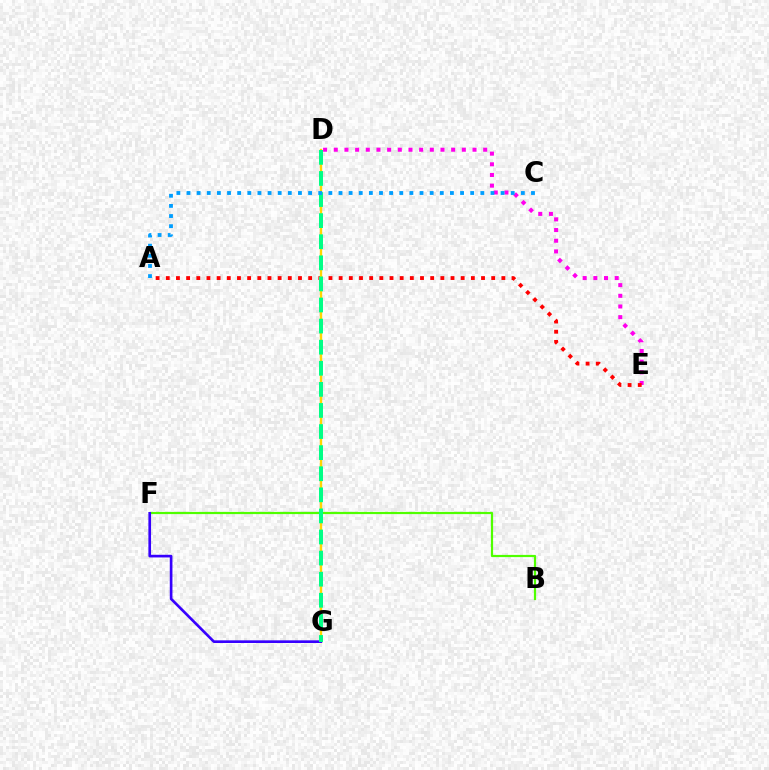{('D', 'E'): [{'color': '#ff00ed', 'line_style': 'dotted', 'thickness': 2.9}], ('A', 'E'): [{'color': '#ff0000', 'line_style': 'dotted', 'thickness': 2.76}], ('B', 'F'): [{'color': '#4fff00', 'line_style': 'solid', 'thickness': 1.58}], ('D', 'G'): [{'color': '#ffd500', 'line_style': 'solid', 'thickness': 1.71}, {'color': '#00ff86', 'line_style': 'dashed', 'thickness': 2.87}], ('F', 'G'): [{'color': '#3700ff', 'line_style': 'solid', 'thickness': 1.92}], ('A', 'C'): [{'color': '#009eff', 'line_style': 'dotted', 'thickness': 2.75}]}